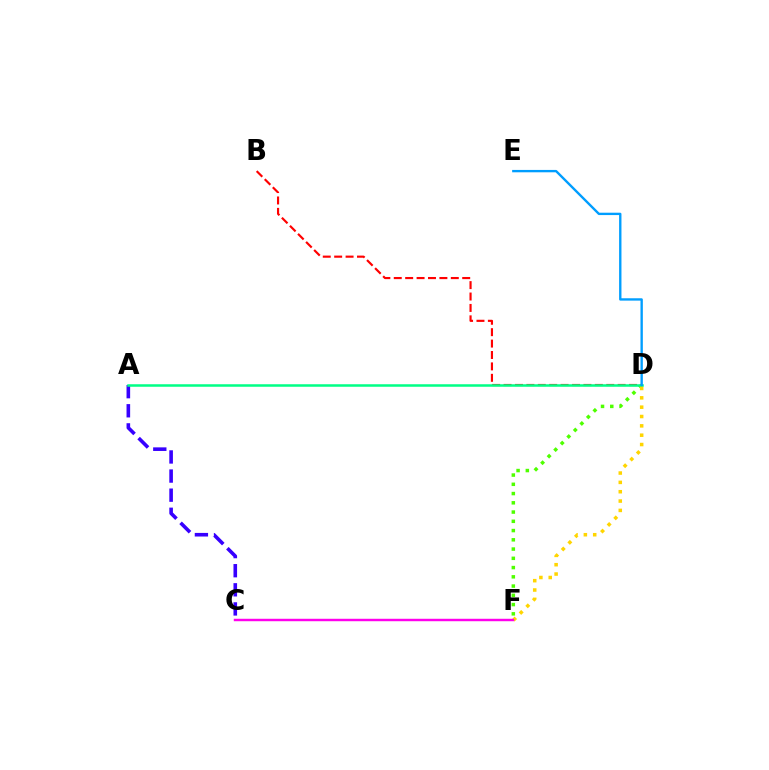{('A', 'C'): [{'color': '#3700ff', 'line_style': 'dashed', 'thickness': 2.6}], ('B', 'D'): [{'color': '#ff0000', 'line_style': 'dashed', 'thickness': 1.55}], ('D', 'F'): [{'color': '#4fff00', 'line_style': 'dotted', 'thickness': 2.51}, {'color': '#ffd500', 'line_style': 'dotted', 'thickness': 2.54}], ('A', 'D'): [{'color': '#00ff86', 'line_style': 'solid', 'thickness': 1.81}], ('D', 'E'): [{'color': '#009eff', 'line_style': 'solid', 'thickness': 1.7}], ('C', 'F'): [{'color': '#ff00ed', 'line_style': 'solid', 'thickness': 1.76}]}